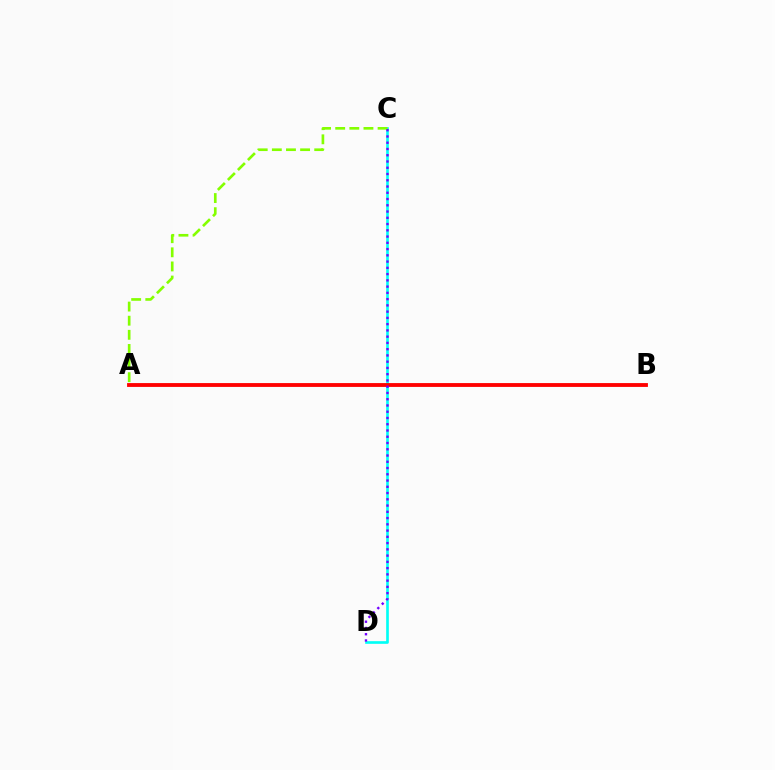{('C', 'D'): [{'color': '#00fff6', 'line_style': 'solid', 'thickness': 1.91}, {'color': '#7200ff', 'line_style': 'dotted', 'thickness': 1.7}], ('A', 'B'): [{'color': '#ff0000', 'line_style': 'solid', 'thickness': 2.76}], ('A', 'C'): [{'color': '#84ff00', 'line_style': 'dashed', 'thickness': 1.92}]}